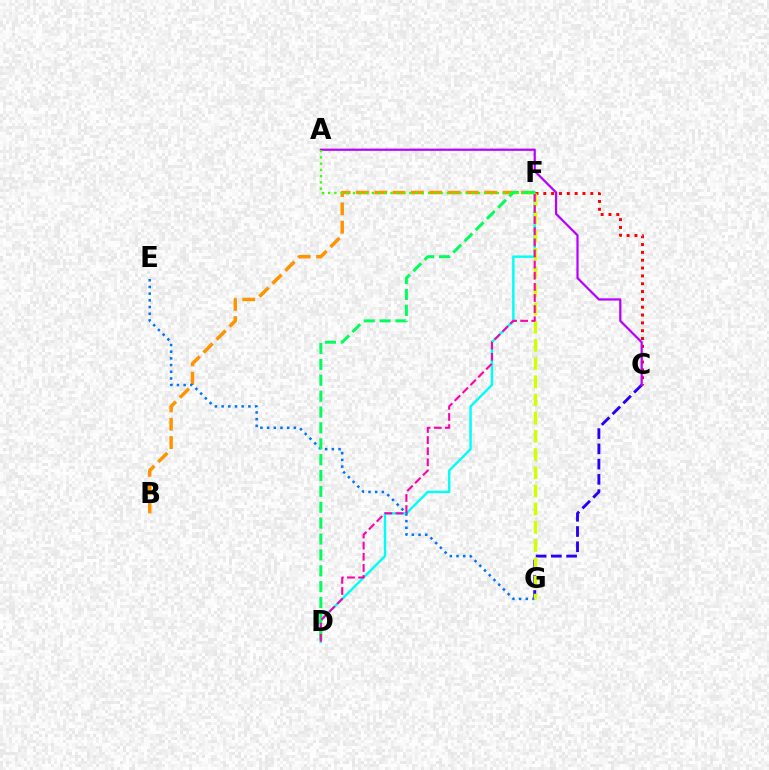{('D', 'F'): [{'color': '#00fff6', 'line_style': 'solid', 'thickness': 1.76}, {'color': '#00ff5c', 'line_style': 'dashed', 'thickness': 2.16}, {'color': '#ff00ac', 'line_style': 'dashed', 'thickness': 1.51}], ('B', 'F'): [{'color': '#ff9400', 'line_style': 'dashed', 'thickness': 2.49}], ('E', 'G'): [{'color': '#0074ff', 'line_style': 'dotted', 'thickness': 1.82}], ('C', 'F'): [{'color': '#ff0000', 'line_style': 'dotted', 'thickness': 2.13}], ('C', 'G'): [{'color': '#2500ff', 'line_style': 'dashed', 'thickness': 2.07}], ('A', 'C'): [{'color': '#b900ff', 'line_style': 'solid', 'thickness': 1.6}], ('A', 'F'): [{'color': '#3dff00', 'line_style': 'dotted', 'thickness': 1.7}], ('F', 'G'): [{'color': '#d1ff00', 'line_style': 'dashed', 'thickness': 2.47}]}